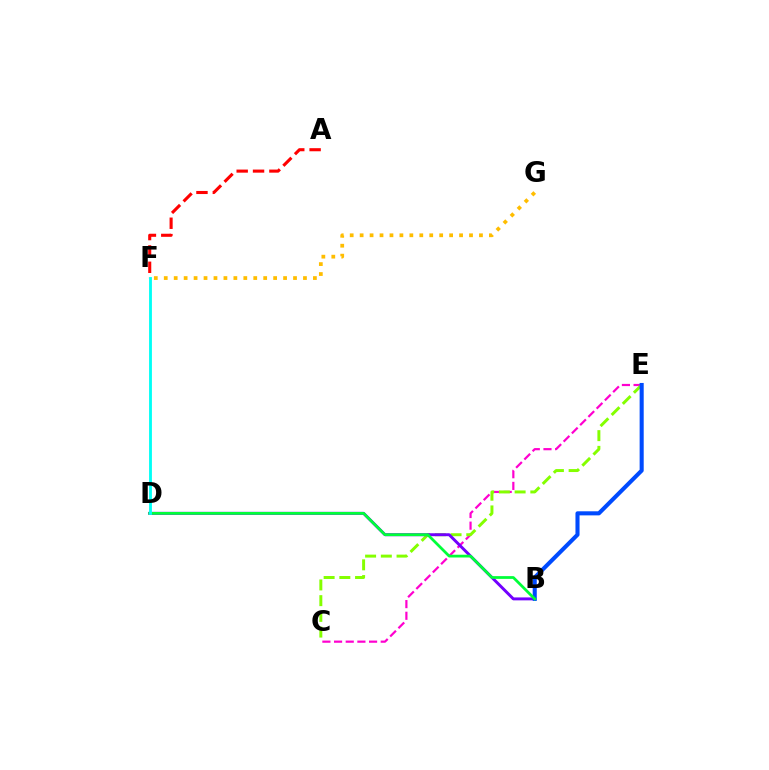{('C', 'E'): [{'color': '#ff00cf', 'line_style': 'dashed', 'thickness': 1.59}, {'color': '#84ff00', 'line_style': 'dashed', 'thickness': 2.14}], ('B', 'D'): [{'color': '#7200ff', 'line_style': 'solid', 'thickness': 2.11}, {'color': '#00ff39', 'line_style': 'solid', 'thickness': 1.99}], ('F', 'G'): [{'color': '#ffbd00', 'line_style': 'dotted', 'thickness': 2.7}], ('A', 'F'): [{'color': '#ff0000', 'line_style': 'dashed', 'thickness': 2.22}], ('B', 'E'): [{'color': '#004bff', 'line_style': 'solid', 'thickness': 2.93}], ('D', 'F'): [{'color': '#00fff6', 'line_style': 'solid', 'thickness': 2.04}]}